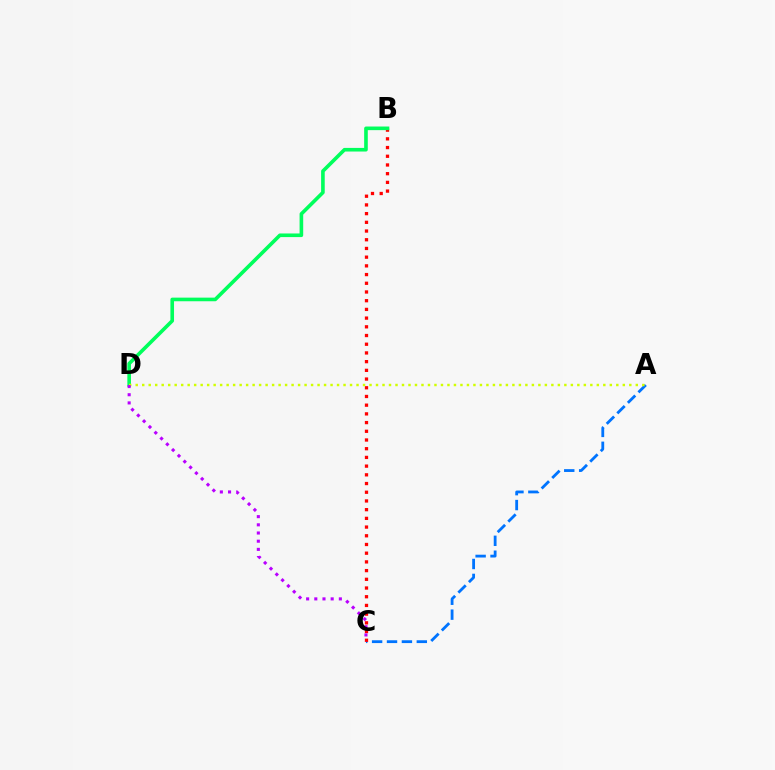{('A', 'C'): [{'color': '#0074ff', 'line_style': 'dashed', 'thickness': 2.02}], ('B', 'C'): [{'color': '#ff0000', 'line_style': 'dotted', 'thickness': 2.37}], ('B', 'D'): [{'color': '#00ff5c', 'line_style': 'solid', 'thickness': 2.61}], ('A', 'D'): [{'color': '#d1ff00', 'line_style': 'dotted', 'thickness': 1.76}], ('C', 'D'): [{'color': '#b900ff', 'line_style': 'dotted', 'thickness': 2.22}]}